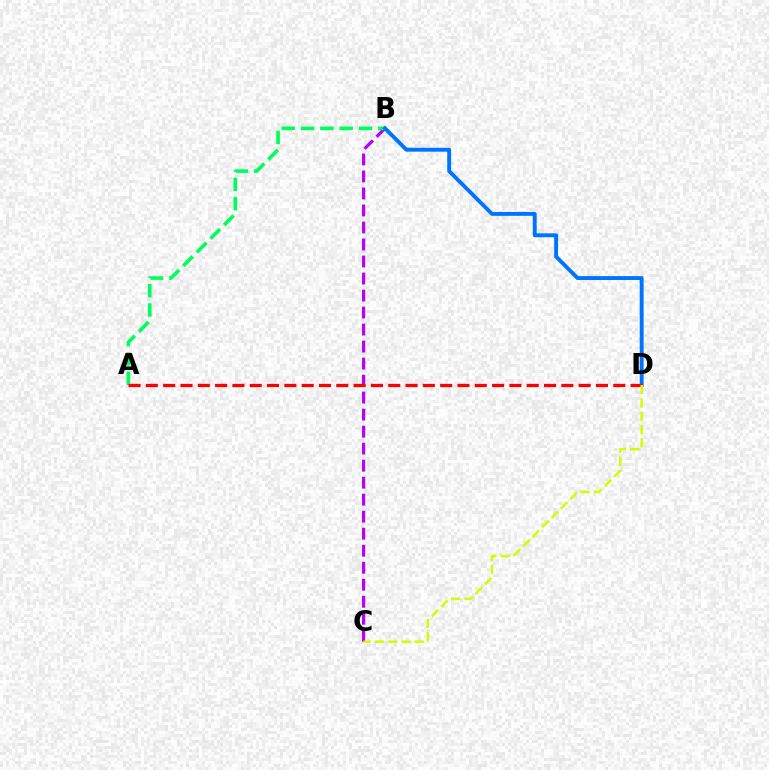{('B', 'C'): [{'color': '#b900ff', 'line_style': 'dashed', 'thickness': 2.31}], ('A', 'B'): [{'color': '#00ff5c', 'line_style': 'dashed', 'thickness': 2.62}], ('B', 'D'): [{'color': '#0074ff', 'line_style': 'solid', 'thickness': 2.8}], ('A', 'D'): [{'color': '#ff0000', 'line_style': 'dashed', 'thickness': 2.35}], ('C', 'D'): [{'color': '#d1ff00', 'line_style': 'dashed', 'thickness': 1.81}]}